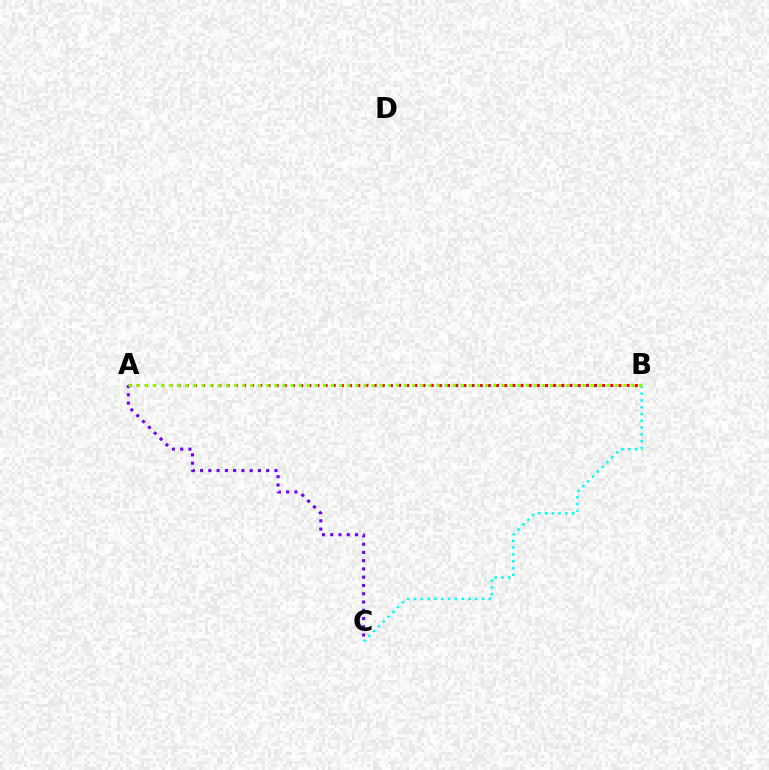{('A', 'B'): [{'color': '#ff0000', 'line_style': 'dotted', 'thickness': 2.22}, {'color': '#84ff00', 'line_style': 'dotted', 'thickness': 2.2}], ('A', 'C'): [{'color': '#7200ff', 'line_style': 'dotted', 'thickness': 2.24}], ('B', 'C'): [{'color': '#00fff6', 'line_style': 'dotted', 'thickness': 1.85}]}